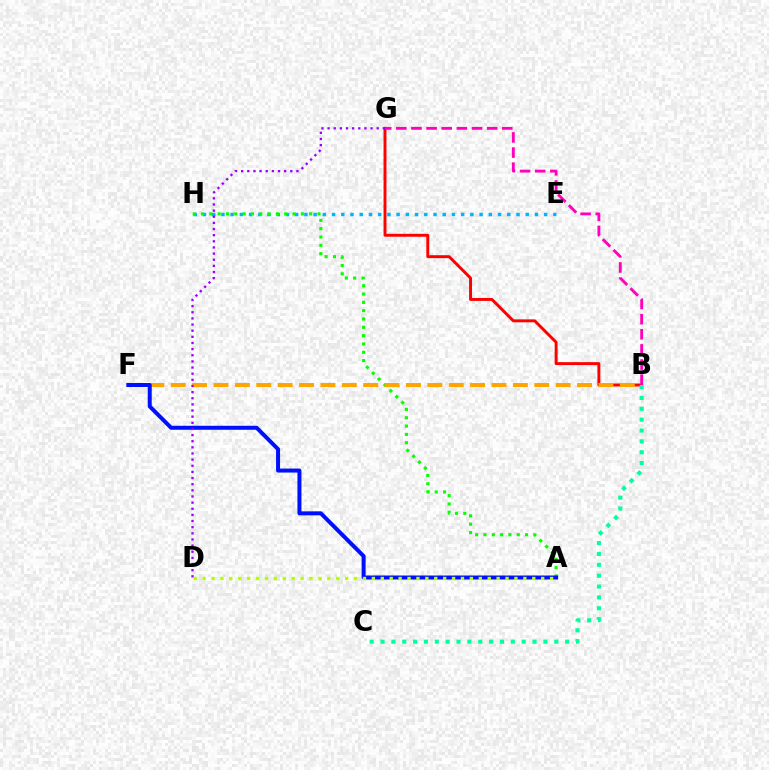{('B', 'G'): [{'color': '#ff0000', 'line_style': 'solid', 'thickness': 2.11}, {'color': '#ff00bd', 'line_style': 'dashed', 'thickness': 2.06}], ('E', 'H'): [{'color': '#00b5ff', 'line_style': 'dotted', 'thickness': 2.51}], ('A', 'H'): [{'color': '#08ff00', 'line_style': 'dotted', 'thickness': 2.26}], ('B', 'F'): [{'color': '#ffa500', 'line_style': 'dashed', 'thickness': 2.91}], ('B', 'C'): [{'color': '#00ff9d', 'line_style': 'dotted', 'thickness': 2.95}], ('A', 'F'): [{'color': '#0010ff', 'line_style': 'solid', 'thickness': 2.88}], ('A', 'D'): [{'color': '#b3ff00', 'line_style': 'dotted', 'thickness': 2.42}], ('D', 'G'): [{'color': '#9b00ff', 'line_style': 'dotted', 'thickness': 1.67}]}